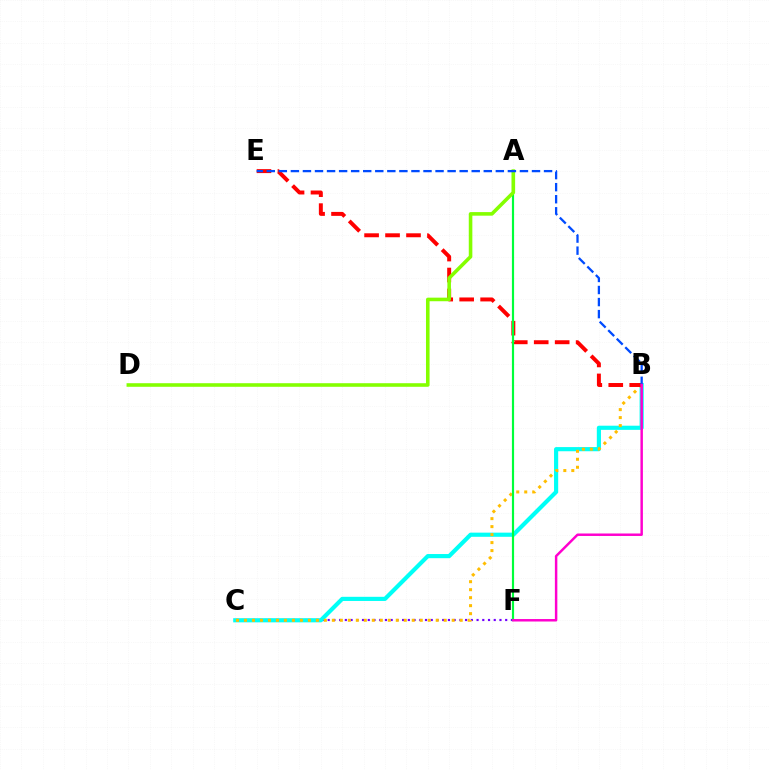{('C', 'F'): [{'color': '#7200ff', 'line_style': 'dotted', 'thickness': 1.56}], ('B', 'C'): [{'color': '#00fff6', 'line_style': 'solid', 'thickness': 2.99}, {'color': '#ffbd00', 'line_style': 'dotted', 'thickness': 2.17}], ('B', 'E'): [{'color': '#ff0000', 'line_style': 'dashed', 'thickness': 2.85}, {'color': '#004bff', 'line_style': 'dashed', 'thickness': 1.64}], ('A', 'F'): [{'color': '#00ff39', 'line_style': 'solid', 'thickness': 1.57}], ('A', 'D'): [{'color': '#84ff00', 'line_style': 'solid', 'thickness': 2.58}], ('B', 'F'): [{'color': '#ff00cf', 'line_style': 'solid', 'thickness': 1.78}]}